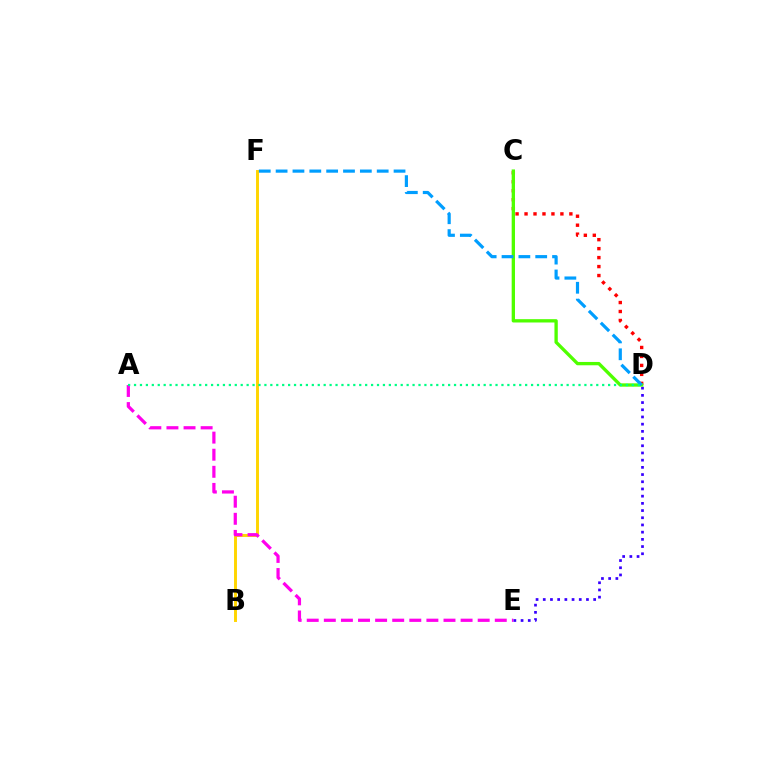{('B', 'F'): [{'color': '#ffd500', 'line_style': 'solid', 'thickness': 2.11}], ('A', 'E'): [{'color': '#ff00ed', 'line_style': 'dashed', 'thickness': 2.32}], ('D', 'E'): [{'color': '#3700ff', 'line_style': 'dotted', 'thickness': 1.96}], ('C', 'D'): [{'color': '#ff0000', 'line_style': 'dotted', 'thickness': 2.44}, {'color': '#4fff00', 'line_style': 'solid', 'thickness': 2.39}], ('D', 'F'): [{'color': '#009eff', 'line_style': 'dashed', 'thickness': 2.29}], ('A', 'D'): [{'color': '#00ff86', 'line_style': 'dotted', 'thickness': 1.61}]}